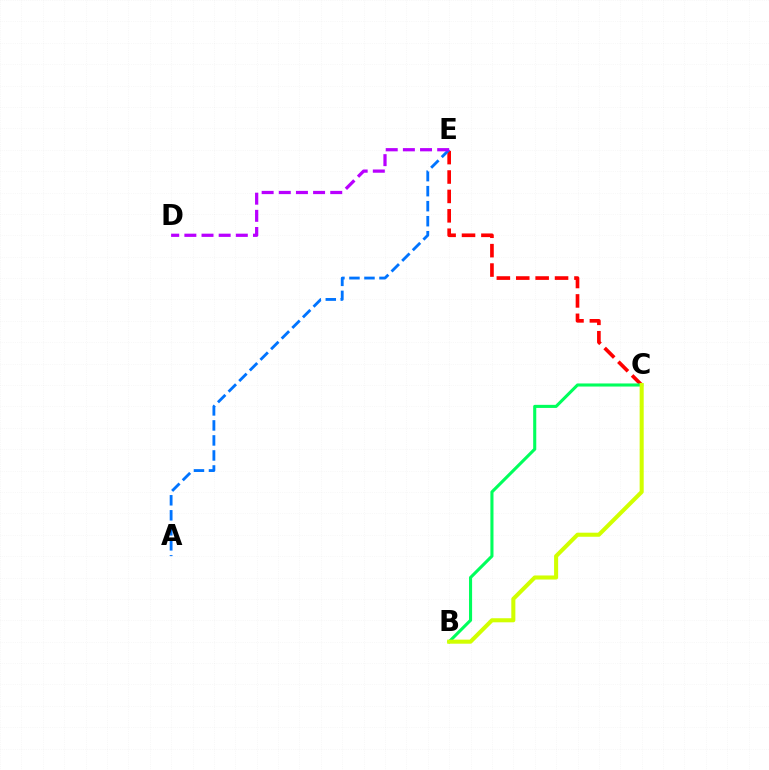{('C', 'E'): [{'color': '#ff0000', 'line_style': 'dashed', 'thickness': 2.64}], ('A', 'E'): [{'color': '#0074ff', 'line_style': 'dashed', 'thickness': 2.04}], ('B', 'C'): [{'color': '#00ff5c', 'line_style': 'solid', 'thickness': 2.22}, {'color': '#d1ff00', 'line_style': 'solid', 'thickness': 2.93}], ('D', 'E'): [{'color': '#b900ff', 'line_style': 'dashed', 'thickness': 2.33}]}